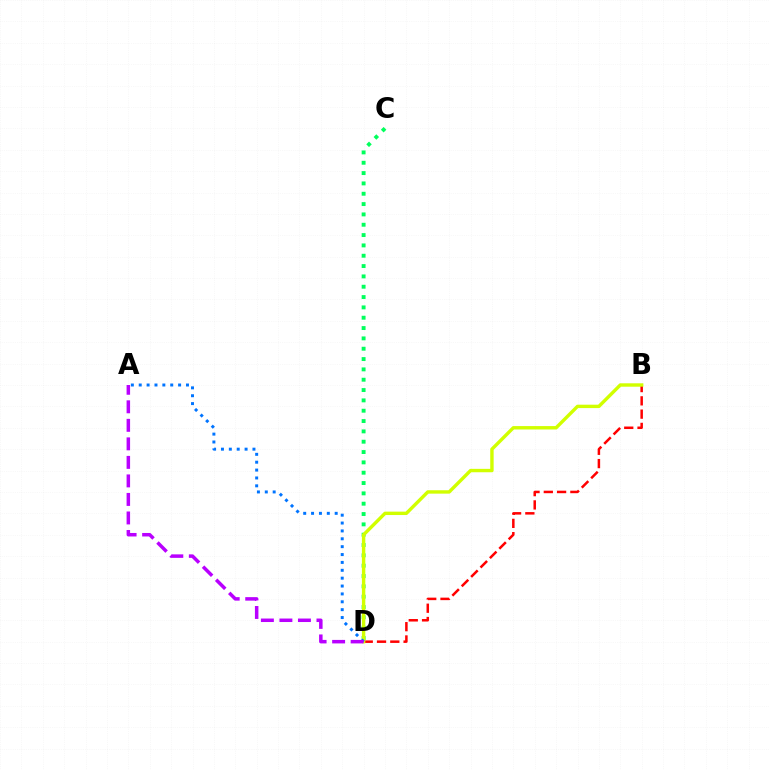{('B', 'D'): [{'color': '#ff0000', 'line_style': 'dashed', 'thickness': 1.8}, {'color': '#d1ff00', 'line_style': 'solid', 'thickness': 2.45}], ('C', 'D'): [{'color': '#00ff5c', 'line_style': 'dotted', 'thickness': 2.81}], ('A', 'D'): [{'color': '#0074ff', 'line_style': 'dotted', 'thickness': 2.14}, {'color': '#b900ff', 'line_style': 'dashed', 'thickness': 2.52}]}